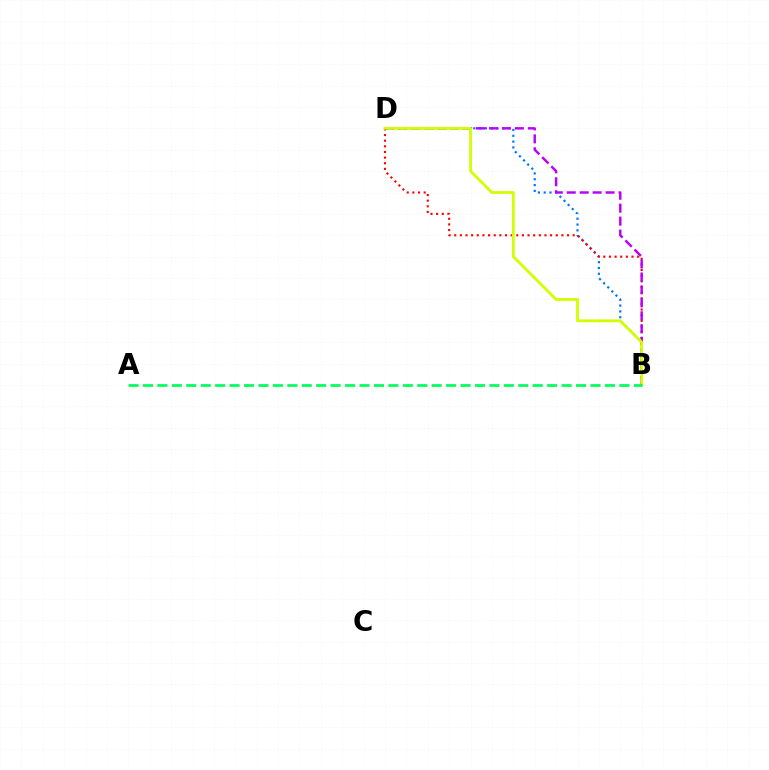{('B', 'D'): [{'color': '#0074ff', 'line_style': 'dotted', 'thickness': 1.58}, {'color': '#ff0000', 'line_style': 'dotted', 'thickness': 1.53}, {'color': '#b900ff', 'line_style': 'dashed', 'thickness': 1.76}, {'color': '#d1ff00', 'line_style': 'solid', 'thickness': 2.02}], ('A', 'B'): [{'color': '#00ff5c', 'line_style': 'dashed', 'thickness': 1.96}]}